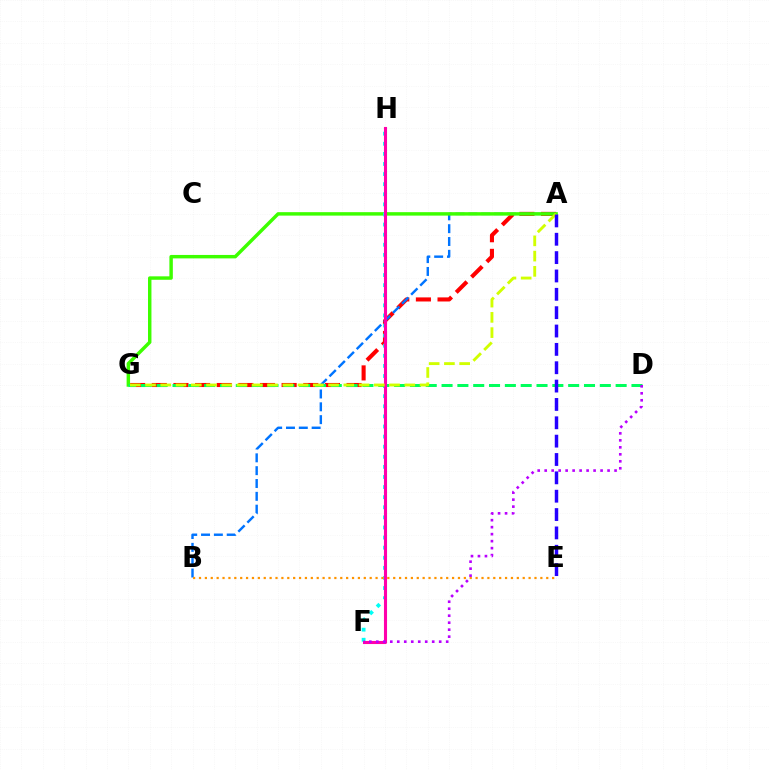{('A', 'G'): [{'color': '#ff0000', 'line_style': 'dashed', 'thickness': 2.94}, {'color': '#3dff00', 'line_style': 'solid', 'thickness': 2.48}, {'color': '#d1ff00', 'line_style': 'dashed', 'thickness': 2.07}], ('A', 'B'): [{'color': '#0074ff', 'line_style': 'dashed', 'thickness': 1.74}], ('F', 'H'): [{'color': '#00fff6', 'line_style': 'dotted', 'thickness': 2.74}, {'color': '#ff00ac', 'line_style': 'solid', 'thickness': 2.22}], ('B', 'E'): [{'color': '#ff9400', 'line_style': 'dotted', 'thickness': 1.6}], ('D', 'G'): [{'color': '#00ff5c', 'line_style': 'dashed', 'thickness': 2.15}], ('D', 'F'): [{'color': '#b900ff', 'line_style': 'dotted', 'thickness': 1.9}], ('A', 'E'): [{'color': '#2500ff', 'line_style': 'dashed', 'thickness': 2.49}]}